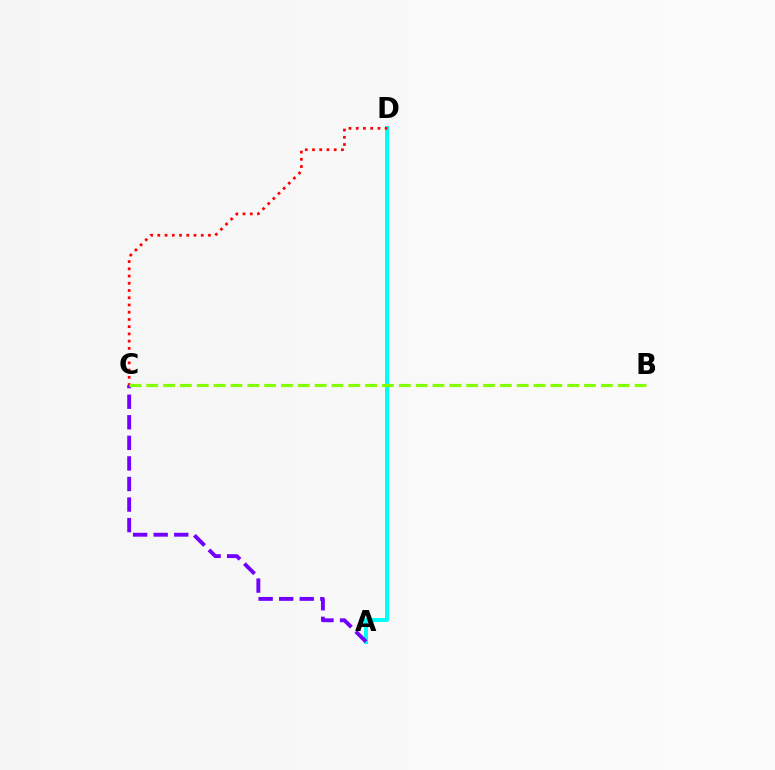{('A', 'D'): [{'color': '#00fff6', 'line_style': 'solid', 'thickness': 2.86}], ('C', 'D'): [{'color': '#ff0000', 'line_style': 'dotted', 'thickness': 1.97}], ('A', 'C'): [{'color': '#7200ff', 'line_style': 'dashed', 'thickness': 2.79}], ('B', 'C'): [{'color': '#84ff00', 'line_style': 'dashed', 'thickness': 2.29}]}